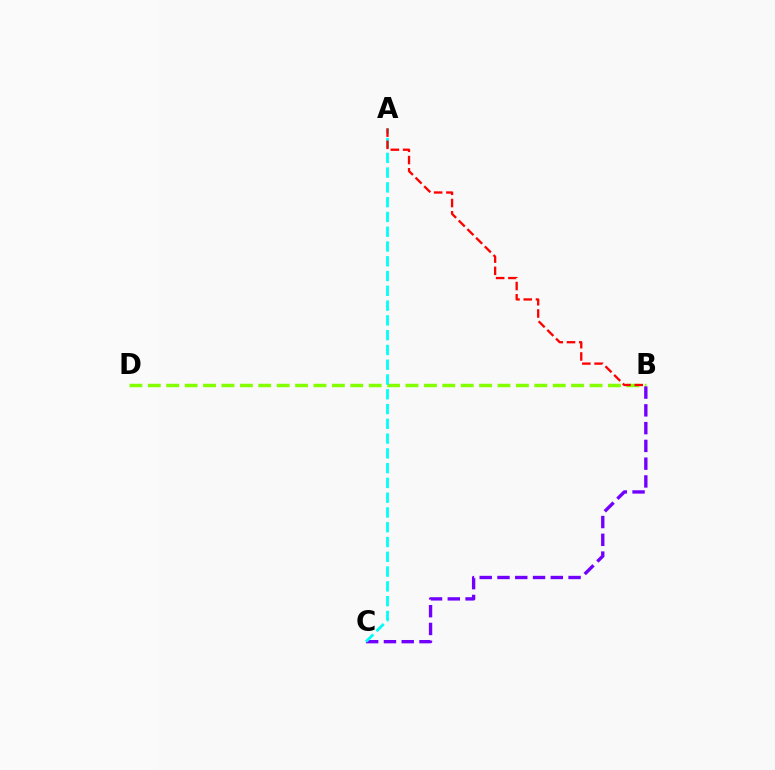{('B', 'D'): [{'color': '#84ff00', 'line_style': 'dashed', 'thickness': 2.5}], ('B', 'C'): [{'color': '#7200ff', 'line_style': 'dashed', 'thickness': 2.41}], ('A', 'C'): [{'color': '#00fff6', 'line_style': 'dashed', 'thickness': 2.01}], ('A', 'B'): [{'color': '#ff0000', 'line_style': 'dashed', 'thickness': 1.66}]}